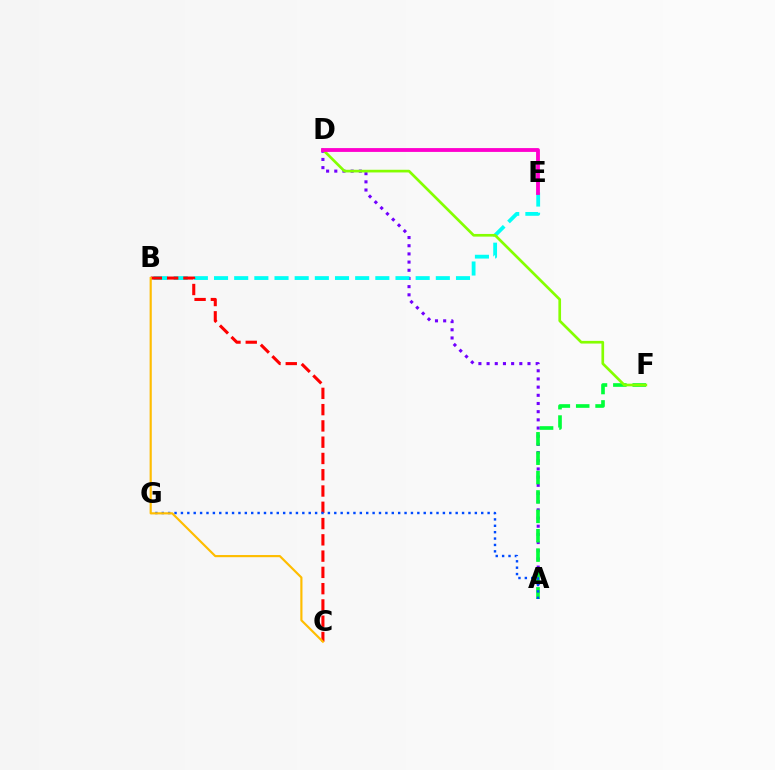{('A', 'D'): [{'color': '#7200ff', 'line_style': 'dotted', 'thickness': 2.22}], ('A', 'F'): [{'color': '#00ff39', 'line_style': 'dashed', 'thickness': 2.63}], ('B', 'E'): [{'color': '#00fff6', 'line_style': 'dashed', 'thickness': 2.74}], ('D', 'F'): [{'color': '#84ff00', 'line_style': 'solid', 'thickness': 1.93}], ('B', 'C'): [{'color': '#ff0000', 'line_style': 'dashed', 'thickness': 2.21}, {'color': '#ffbd00', 'line_style': 'solid', 'thickness': 1.56}], ('D', 'E'): [{'color': '#ff00cf', 'line_style': 'solid', 'thickness': 2.75}], ('A', 'G'): [{'color': '#004bff', 'line_style': 'dotted', 'thickness': 1.74}]}